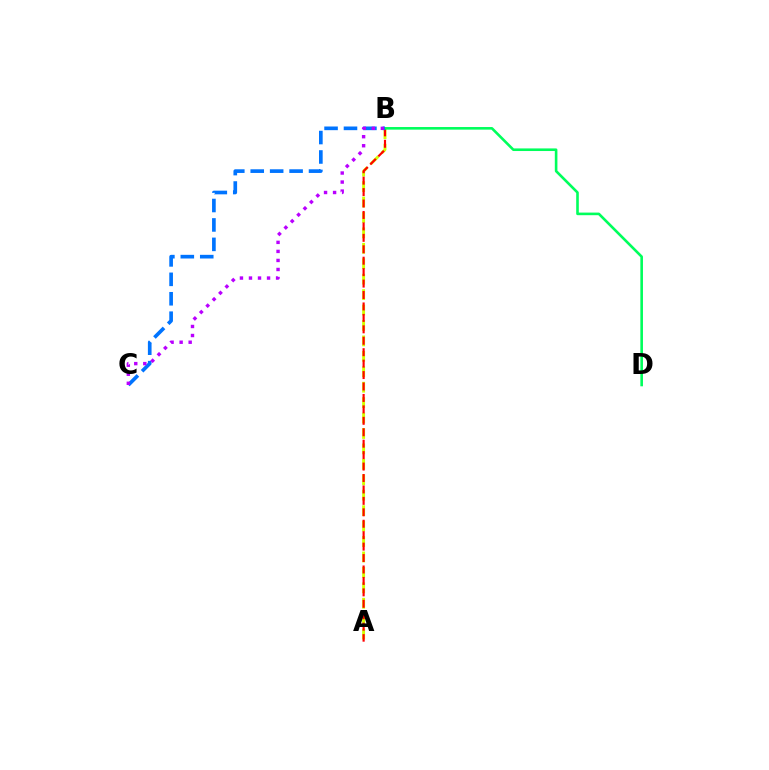{('A', 'B'): [{'color': '#d1ff00', 'line_style': 'dashed', 'thickness': 2.1}, {'color': '#ff0000', 'line_style': 'dashed', 'thickness': 1.55}], ('B', 'D'): [{'color': '#00ff5c', 'line_style': 'solid', 'thickness': 1.88}], ('B', 'C'): [{'color': '#0074ff', 'line_style': 'dashed', 'thickness': 2.64}, {'color': '#b900ff', 'line_style': 'dotted', 'thickness': 2.46}]}